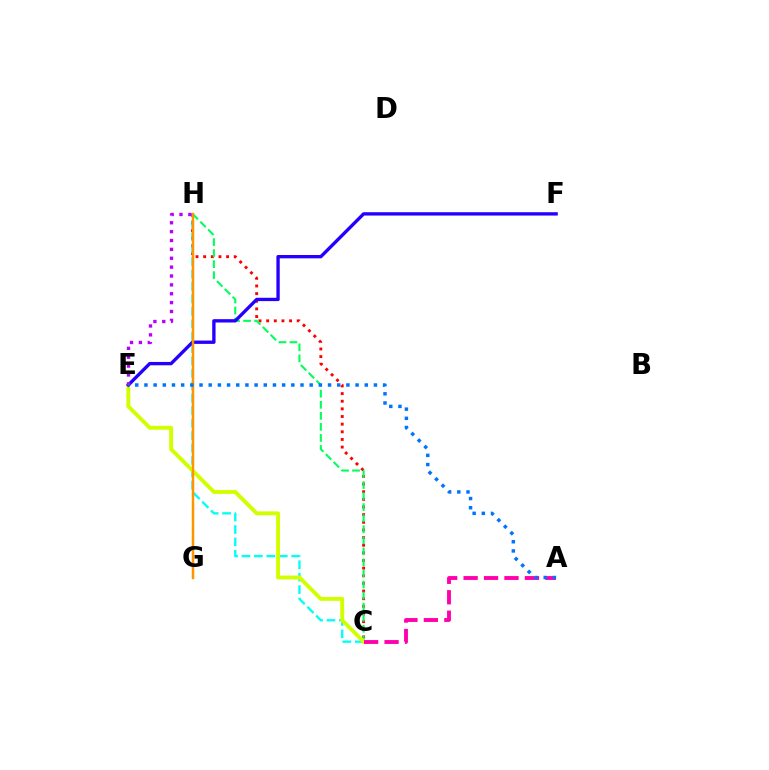{('C', 'H'): [{'color': '#ff0000', 'line_style': 'dotted', 'thickness': 2.08}, {'color': '#00ff5c', 'line_style': 'dashed', 'thickness': 1.5}, {'color': '#00fff6', 'line_style': 'dashed', 'thickness': 1.69}], ('G', 'H'): [{'color': '#3dff00', 'line_style': 'dashed', 'thickness': 1.53}, {'color': '#ff9400', 'line_style': 'solid', 'thickness': 1.75}], ('C', 'E'): [{'color': '#d1ff00', 'line_style': 'solid', 'thickness': 2.8}], ('A', 'C'): [{'color': '#ff00ac', 'line_style': 'dashed', 'thickness': 2.78}], ('E', 'F'): [{'color': '#2500ff', 'line_style': 'solid', 'thickness': 2.4}], ('E', 'H'): [{'color': '#b900ff', 'line_style': 'dotted', 'thickness': 2.41}], ('A', 'E'): [{'color': '#0074ff', 'line_style': 'dotted', 'thickness': 2.49}]}